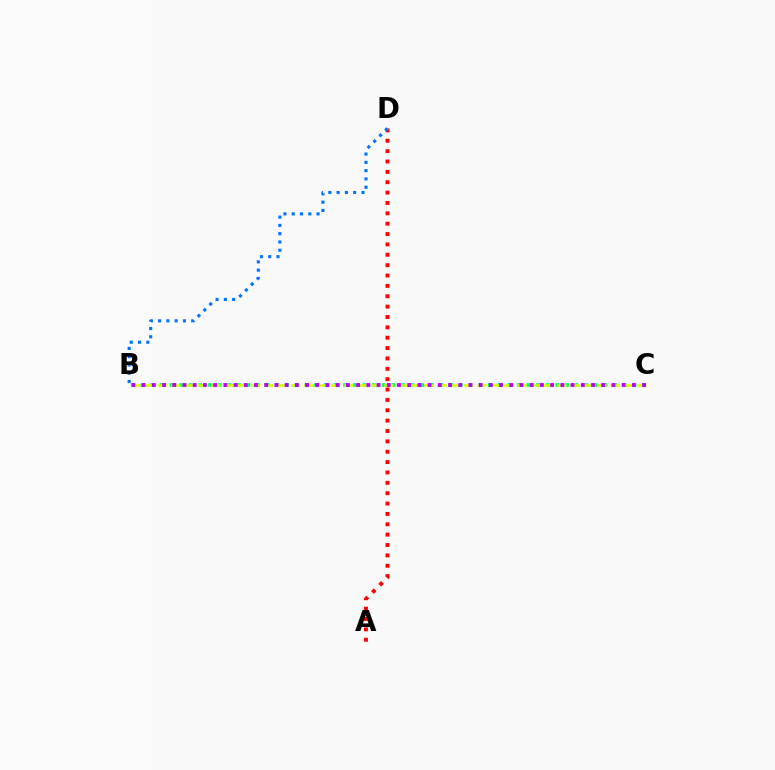{('B', 'C'): [{'color': '#00ff5c', 'line_style': 'dotted', 'thickness': 2.62}, {'color': '#d1ff00', 'line_style': 'dashed', 'thickness': 1.81}, {'color': '#b900ff', 'line_style': 'dotted', 'thickness': 2.77}], ('A', 'D'): [{'color': '#ff0000', 'line_style': 'dotted', 'thickness': 2.82}], ('B', 'D'): [{'color': '#0074ff', 'line_style': 'dotted', 'thickness': 2.25}]}